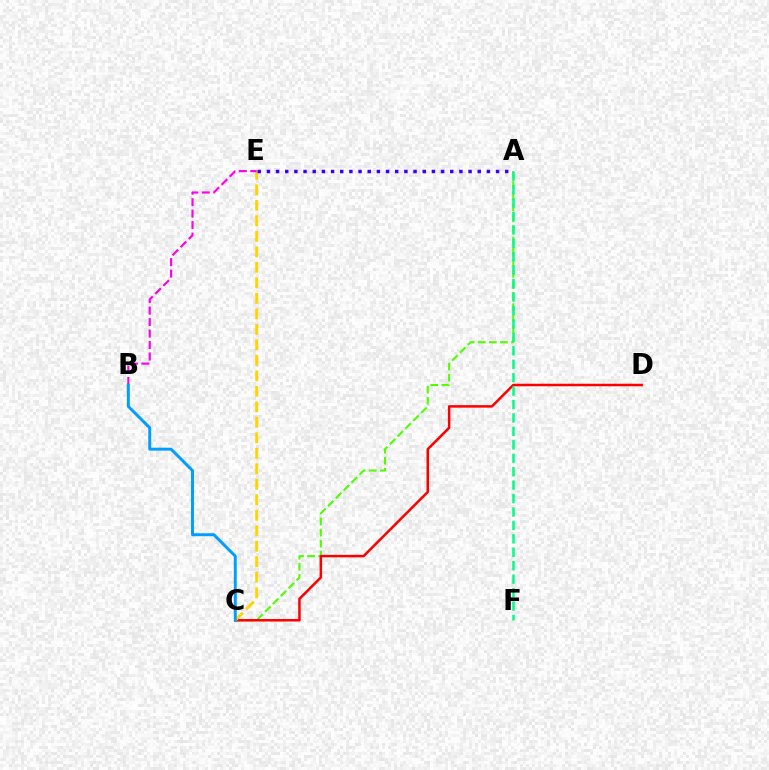{('A', 'C'): [{'color': '#4fff00', 'line_style': 'dashed', 'thickness': 1.51}], ('C', 'D'): [{'color': '#ff0000', 'line_style': 'solid', 'thickness': 1.81}], ('C', 'E'): [{'color': '#ffd500', 'line_style': 'dashed', 'thickness': 2.11}], ('A', 'E'): [{'color': '#3700ff', 'line_style': 'dotted', 'thickness': 2.49}], ('B', 'E'): [{'color': '#ff00ed', 'line_style': 'dashed', 'thickness': 1.56}], ('A', 'F'): [{'color': '#00ff86', 'line_style': 'dashed', 'thickness': 1.82}], ('B', 'C'): [{'color': '#009eff', 'line_style': 'solid', 'thickness': 2.13}]}